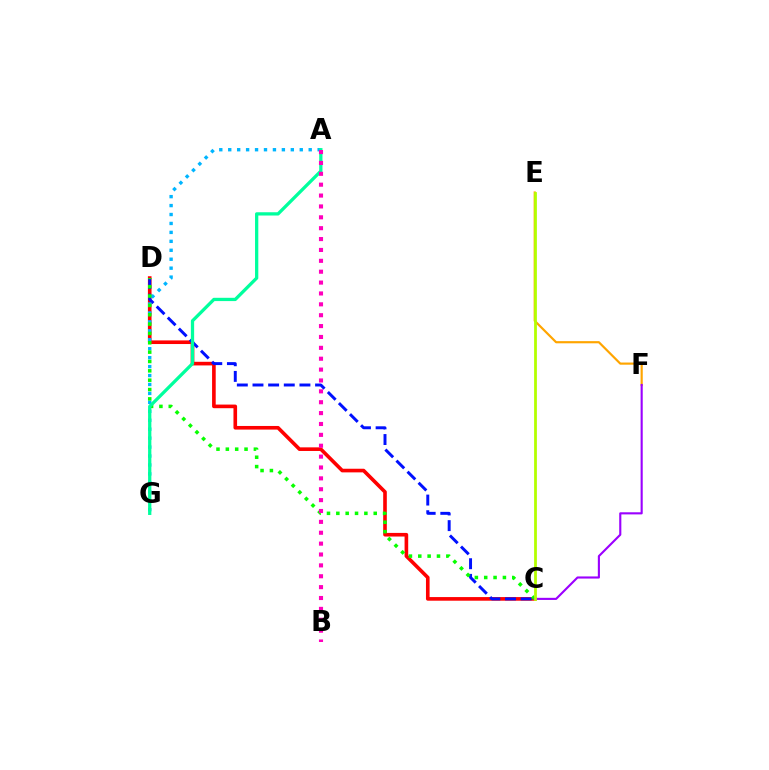{('C', 'D'): [{'color': '#ff0000', 'line_style': 'solid', 'thickness': 2.61}, {'color': '#0010ff', 'line_style': 'dashed', 'thickness': 2.13}, {'color': '#08ff00', 'line_style': 'dotted', 'thickness': 2.54}], ('A', 'G'): [{'color': '#00b5ff', 'line_style': 'dotted', 'thickness': 2.43}, {'color': '#00ff9d', 'line_style': 'solid', 'thickness': 2.36}], ('E', 'F'): [{'color': '#ffa500', 'line_style': 'solid', 'thickness': 1.56}], ('C', 'F'): [{'color': '#9b00ff', 'line_style': 'solid', 'thickness': 1.53}], ('A', 'B'): [{'color': '#ff00bd', 'line_style': 'dotted', 'thickness': 2.96}], ('C', 'E'): [{'color': '#b3ff00', 'line_style': 'solid', 'thickness': 1.99}]}